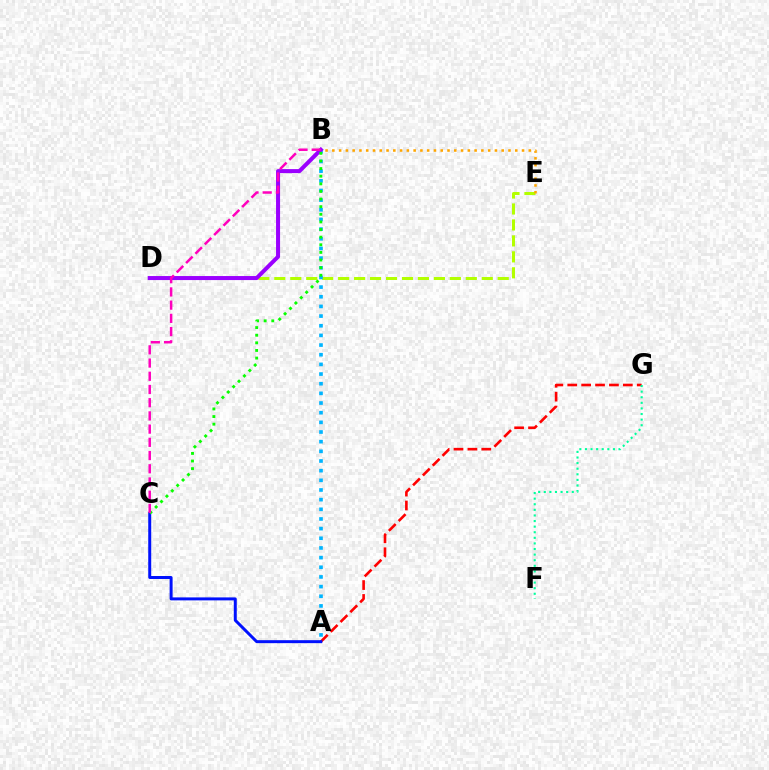{('D', 'E'): [{'color': '#b3ff00', 'line_style': 'dashed', 'thickness': 2.17}], ('A', 'B'): [{'color': '#00b5ff', 'line_style': 'dotted', 'thickness': 2.63}], ('A', 'G'): [{'color': '#ff0000', 'line_style': 'dashed', 'thickness': 1.89}], ('F', 'G'): [{'color': '#00ff9d', 'line_style': 'dotted', 'thickness': 1.52}], ('A', 'C'): [{'color': '#0010ff', 'line_style': 'solid', 'thickness': 2.14}], ('B', 'D'): [{'color': '#9b00ff', 'line_style': 'solid', 'thickness': 2.9}], ('B', 'C'): [{'color': '#08ff00', 'line_style': 'dotted', 'thickness': 2.07}, {'color': '#ff00bd', 'line_style': 'dashed', 'thickness': 1.8}], ('B', 'E'): [{'color': '#ffa500', 'line_style': 'dotted', 'thickness': 1.84}]}